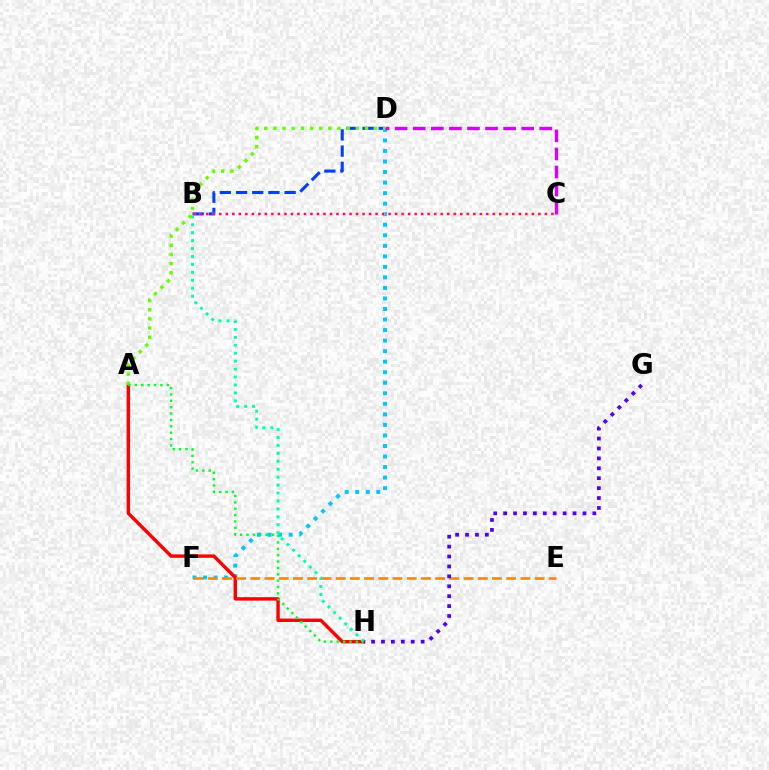{('B', 'D'): [{'color': '#003fff', 'line_style': 'dashed', 'thickness': 2.2}], ('D', 'F'): [{'color': '#00c7ff', 'line_style': 'dotted', 'thickness': 2.86}], ('A', 'H'): [{'color': '#ff0000', 'line_style': 'solid', 'thickness': 2.47}, {'color': '#00ff27', 'line_style': 'dotted', 'thickness': 1.73}], ('E', 'F'): [{'color': '#ff8800', 'line_style': 'dashed', 'thickness': 1.93}], ('G', 'H'): [{'color': '#4f00ff', 'line_style': 'dotted', 'thickness': 2.69}], ('B', 'C'): [{'color': '#eeff00', 'line_style': 'dotted', 'thickness': 1.77}, {'color': '#ff00a0', 'line_style': 'dotted', 'thickness': 1.77}], ('B', 'H'): [{'color': '#00ffaf', 'line_style': 'dotted', 'thickness': 2.16}], ('C', 'D'): [{'color': '#d600ff', 'line_style': 'dashed', 'thickness': 2.46}], ('A', 'D'): [{'color': '#66ff00', 'line_style': 'dotted', 'thickness': 2.49}]}